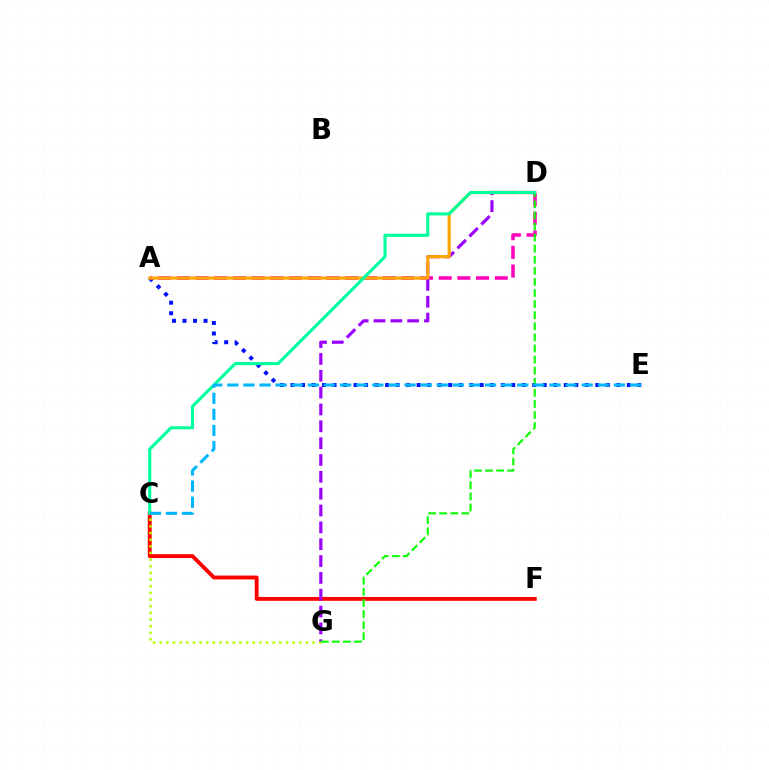{('C', 'F'): [{'color': '#ff0000', 'line_style': 'solid', 'thickness': 2.79}], ('A', 'E'): [{'color': '#0010ff', 'line_style': 'dotted', 'thickness': 2.86}], ('A', 'D'): [{'color': '#ff00bd', 'line_style': 'dashed', 'thickness': 2.54}, {'color': '#ffa500', 'line_style': 'solid', 'thickness': 2.29}], ('C', 'G'): [{'color': '#b3ff00', 'line_style': 'dotted', 'thickness': 1.81}], ('D', 'G'): [{'color': '#9b00ff', 'line_style': 'dashed', 'thickness': 2.29}, {'color': '#08ff00', 'line_style': 'dashed', 'thickness': 1.51}], ('C', 'D'): [{'color': '#00ff9d', 'line_style': 'solid', 'thickness': 2.24}], ('C', 'E'): [{'color': '#00b5ff', 'line_style': 'dashed', 'thickness': 2.19}]}